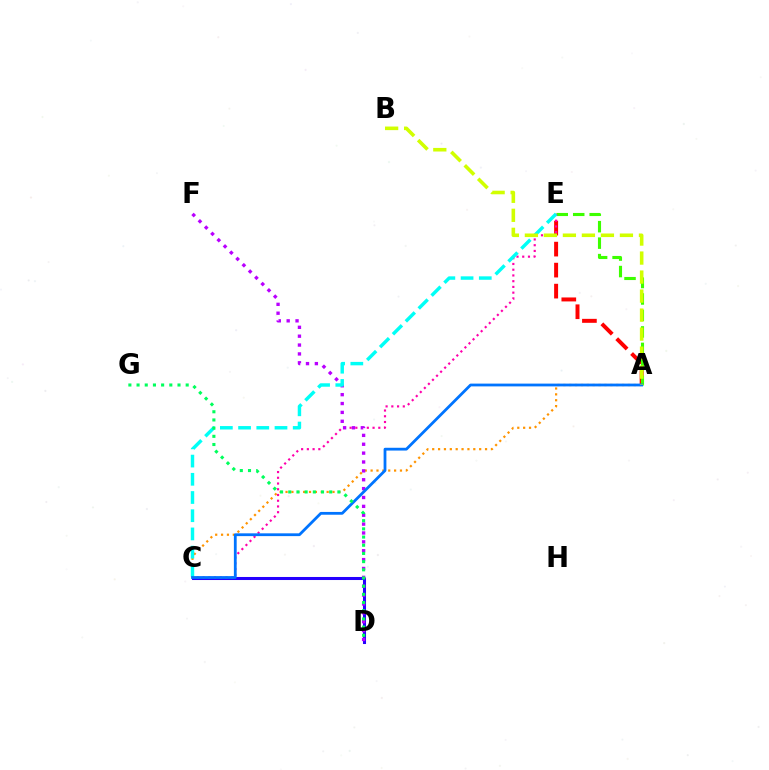{('C', 'D'): [{'color': '#2500ff', 'line_style': 'solid', 'thickness': 2.19}], ('A', 'E'): [{'color': '#ff0000', 'line_style': 'dashed', 'thickness': 2.85}, {'color': '#3dff00', 'line_style': 'dashed', 'thickness': 2.24}], ('A', 'C'): [{'color': '#ff9400', 'line_style': 'dotted', 'thickness': 1.6}, {'color': '#0074ff', 'line_style': 'solid', 'thickness': 2.01}], ('C', 'E'): [{'color': '#ff00ac', 'line_style': 'dotted', 'thickness': 1.56}, {'color': '#00fff6', 'line_style': 'dashed', 'thickness': 2.47}], ('D', 'F'): [{'color': '#b900ff', 'line_style': 'dotted', 'thickness': 2.41}], ('D', 'G'): [{'color': '#00ff5c', 'line_style': 'dotted', 'thickness': 2.22}], ('A', 'B'): [{'color': '#d1ff00', 'line_style': 'dashed', 'thickness': 2.58}]}